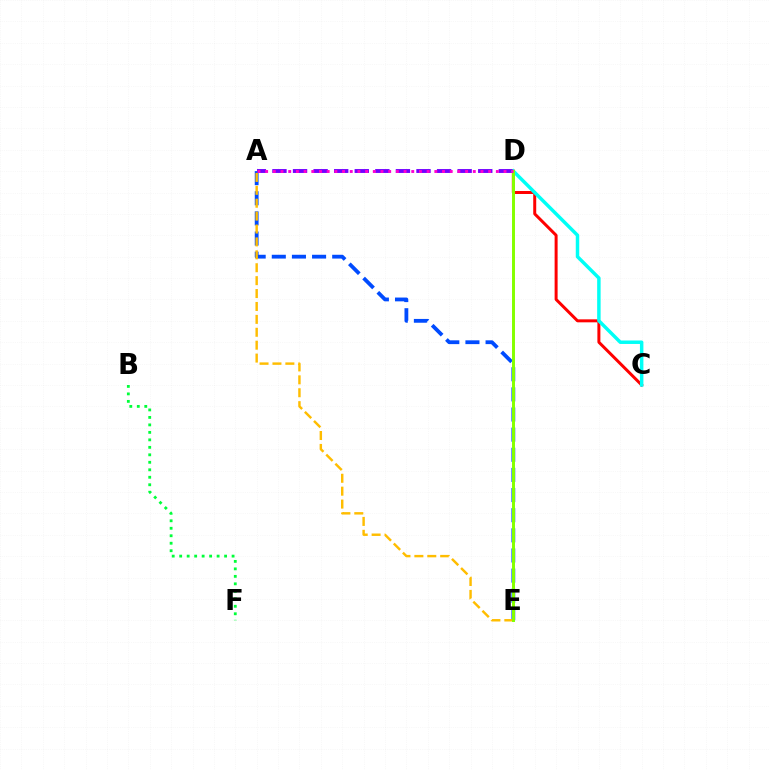{('A', 'D'): [{'color': '#7200ff', 'line_style': 'dashed', 'thickness': 2.8}, {'color': '#ff00cf', 'line_style': 'dotted', 'thickness': 2.09}], ('A', 'E'): [{'color': '#004bff', 'line_style': 'dashed', 'thickness': 2.74}, {'color': '#ffbd00', 'line_style': 'dashed', 'thickness': 1.75}], ('C', 'D'): [{'color': '#ff0000', 'line_style': 'solid', 'thickness': 2.15}, {'color': '#00fff6', 'line_style': 'solid', 'thickness': 2.5}], ('B', 'F'): [{'color': '#00ff39', 'line_style': 'dotted', 'thickness': 2.03}], ('D', 'E'): [{'color': '#84ff00', 'line_style': 'solid', 'thickness': 2.13}]}